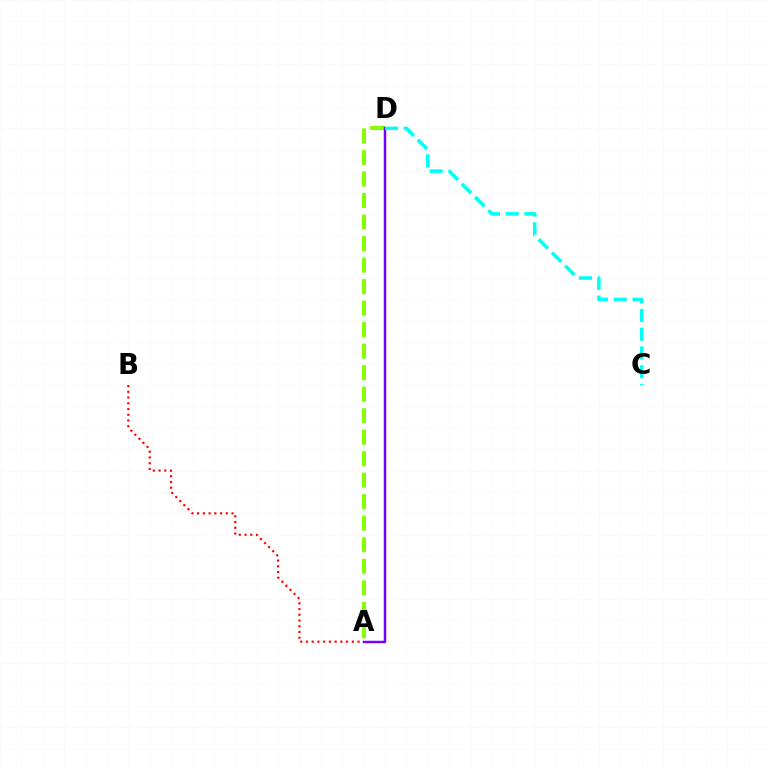{('A', 'D'): [{'color': '#84ff00', 'line_style': 'dashed', 'thickness': 2.92}, {'color': '#7200ff', 'line_style': 'solid', 'thickness': 1.78}], ('C', 'D'): [{'color': '#00fff6', 'line_style': 'dashed', 'thickness': 2.54}], ('A', 'B'): [{'color': '#ff0000', 'line_style': 'dotted', 'thickness': 1.56}]}